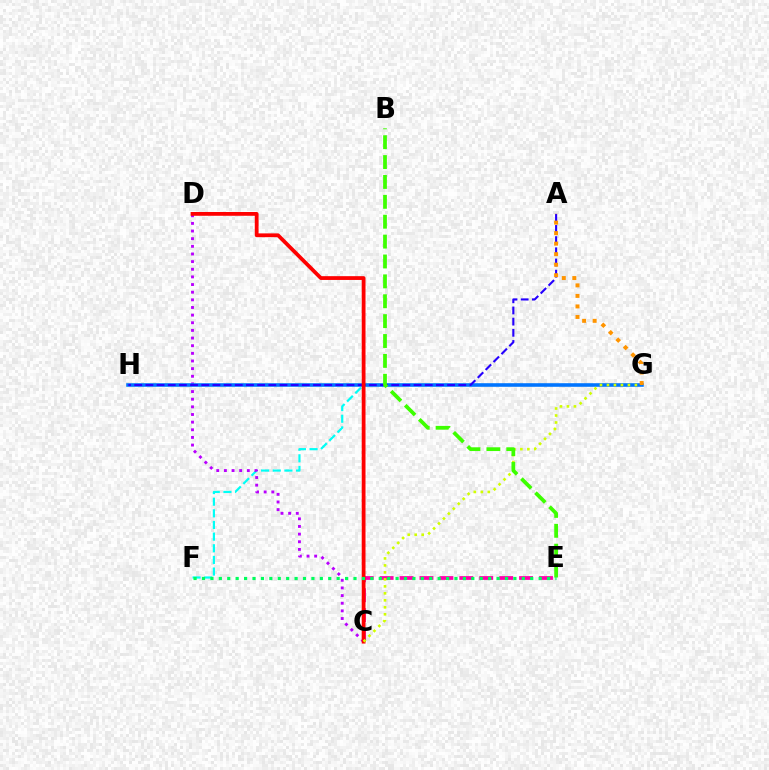{('F', 'G'): [{'color': '#00fff6', 'line_style': 'dashed', 'thickness': 1.58}], ('C', 'E'): [{'color': '#ff00ac', 'line_style': 'dashed', 'thickness': 2.71}], ('C', 'D'): [{'color': '#b900ff', 'line_style': 'dotted', 'thickness': 2.08}, {'color': '#ff0000', 'line_style': 'solid', 'thickness': 2.72}], ('G', 'H'): [{'color': '#0074ff', 'line_style': 'solid', 'thickness': 2.57}], ('A', 'H'): [{'color': '#2500ff', 'line_style': 'dashed', 'thickness': 1.52}], ('C', 'G'): [{'color': '#d1ff00', 'line_style': 'dotted', 'thickness': 1.9}], ('A', 'G'): [{'color': '#ff9400', 'line_style': 'dotted', 'thickness': 2.86}], ('B', 'E'): [{'color': '#3dff00', 'line_style': 'dashed', 'thickness': 2.7}], ('E', 'F'): [{'color': '#00ff5c', 'line_style': 'dotted', 'thickness': 2.29}]}